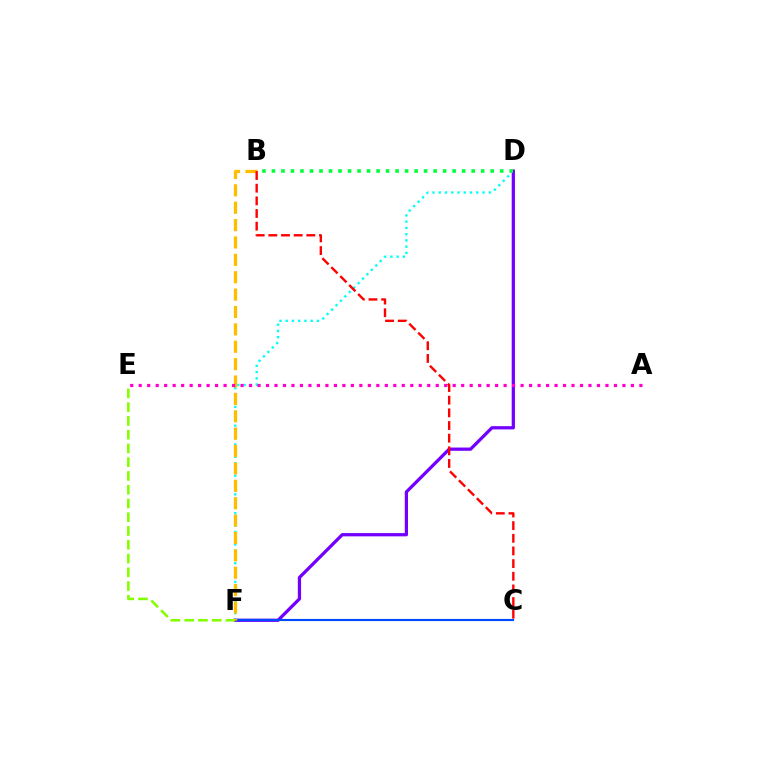{('D', 'F'): [{'color': '#00fff6', 'line_style': 'dotted', 'thickness': 1.7}, {'color': '#7200ff', 'line_style': 'solid', 'thickness': 2.34}], ('C', 'F'): [{'color': '#004bff', 'line_style': 'solid', 'thickness': 1.54}], ('E', 'F'): [{'color': '#84ff00', 'line_style': 'dashed', 'thickness': 1.87}], ('B', 'D'): [{'color': '#00ff39', 'line_style': 'dotted', 'thickness': 2.58}], ('B', 'F'): [{'color': '#ffbd00', 'line_style': 'dashed', 'thickness': 2.36}], ('A', 'E'): [{'color': '#ff00cf', 'line_style': 'dotted', 'thickness': 2.31}], ('B', 'C'): [{'color': '#ff0000', 'line_style': 'dashed', 'thickness': 1.72}]}